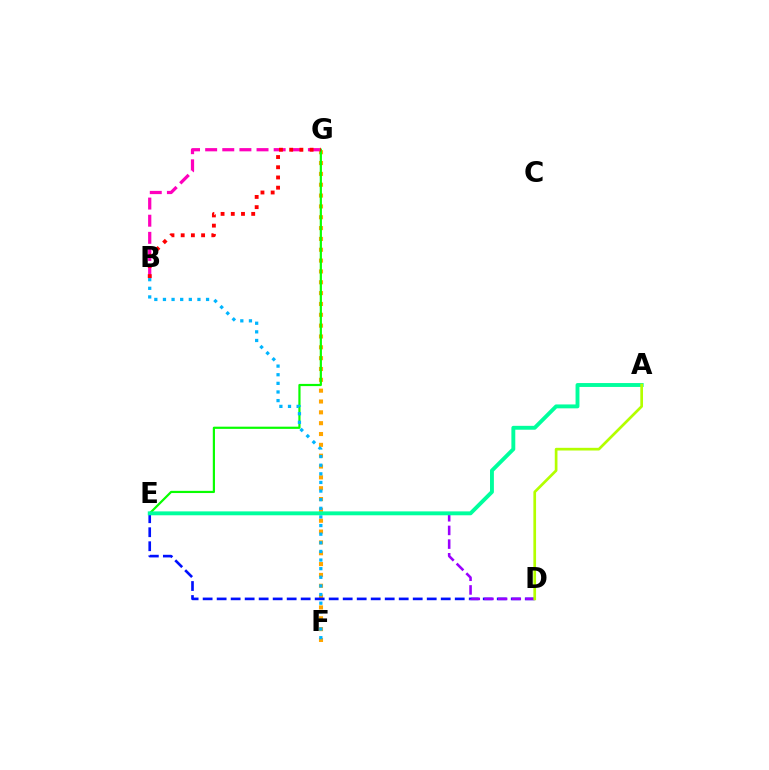{('F', 'G'): [{'color': '#ffa500', 'line_style': 'dotted', 'thickness': 2.94}], ('D', 'E'): [{'color': '#0010ff', 'line_style': 'dashed', 'thickness': 1.9}, {'color': '#9b00ff', 'line_style': 'dashed', 'thickness': 1.86}], ('E', 'G'): [{'color': '#08ff00', 'line_style': 'solid', 'thickness': 1.58}], ('A', 'E'): [{'color': '#00ff9d', 'line_style': 'solid', 'thickness': 2.8}], ('A', 'D'): [{'color': '#b3ff00', 'line_style': 'solid', 'thickness': 1.94}], ('B', 'G'): [{'color': '#ff00bd', 'line_style': 'dashed', 'thickness': 2.33}, {'color': '#ff0000', 'line_style': 'dotted', 'thickness': 2.77}], ('B', 'F'): [{'color': '#00b5ff', 'line_style': 'dotted', 'thickness': 2.34}]}